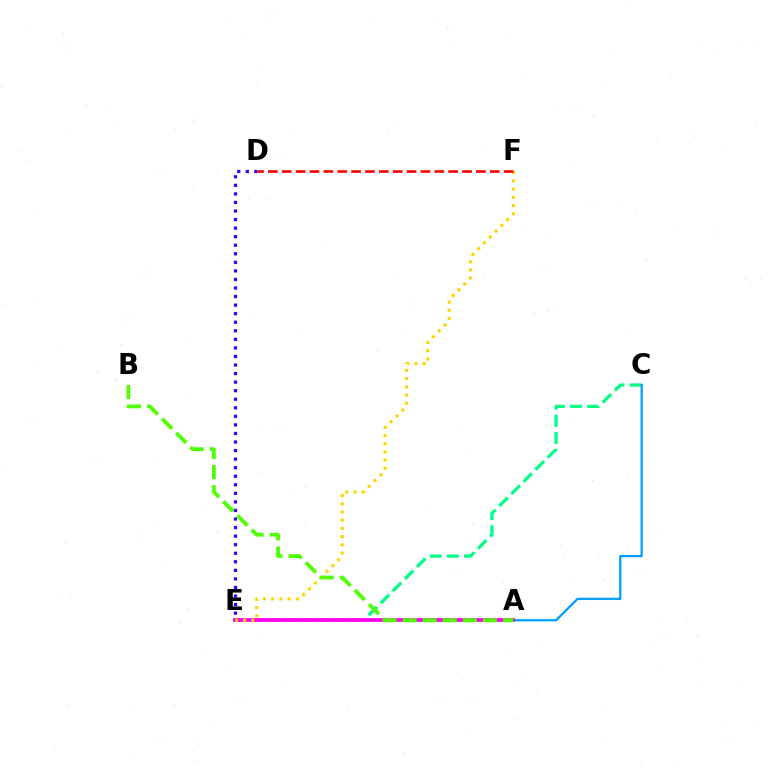{('C', 'E'): [{'color': '#00ff86', 'line_style': 'dashed', 'thickness': 2.33}], ('A', 'C'): [{'color': '#009eff', 'line_style': 'solid', 'thickness': 1.63}], ('A', 'E'): [{'color': '#ff00ed', 'line_style': 'solid', 'thickness': 2.72}], ('D', 'E'): [{'color': '#3700ff', 'line_style': 'dotted', 'thickness': 2.32}], ('E', 'F'): [{'color': '#ffd500', 'line_style': 'dotted', 'thickness': 2.23}], ('A', 'B'): [{'color': '#4fff00', 'line_style': 'dashed', 'thickness': 2.73}], ('D', 'F'): [{'color': '#ff0000', 'line_style': 'dashed', 'thickness': 1.88}]}